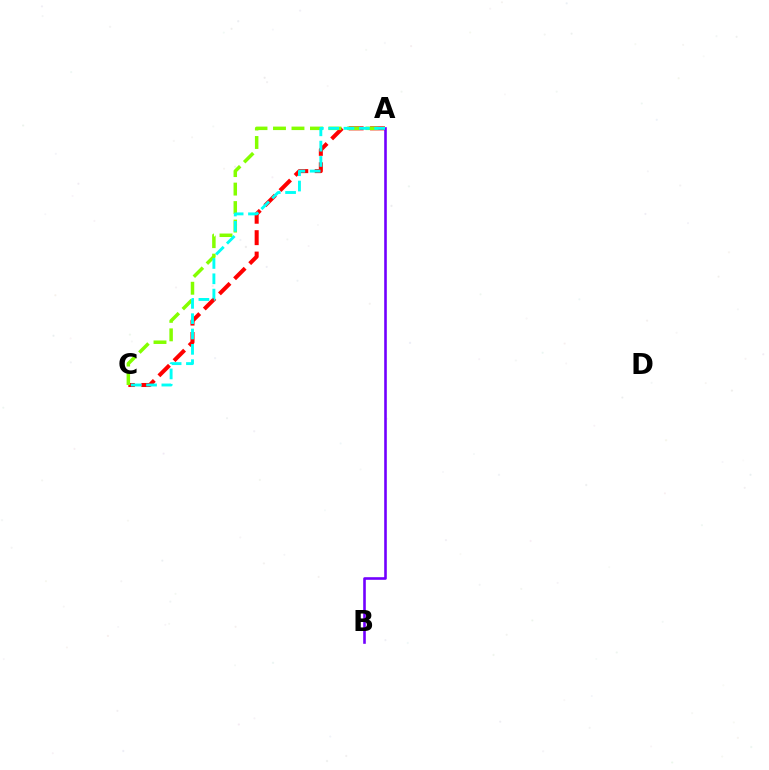{('A', 'C'): [{'color': '#ff0000', 'line_style': 'dashed', 'thickness': 2.91}, {'color': '#84ff00', 'line_style': 'dashed', 'thickness': 2.51}, {'color': '#00fff6', 'line_style': 'dashed', 'thickness': 2.08}], ('A', 'B'): [{'color': '#7200ff', 'line_style': 'solid', 'thickness': 1.88}]}